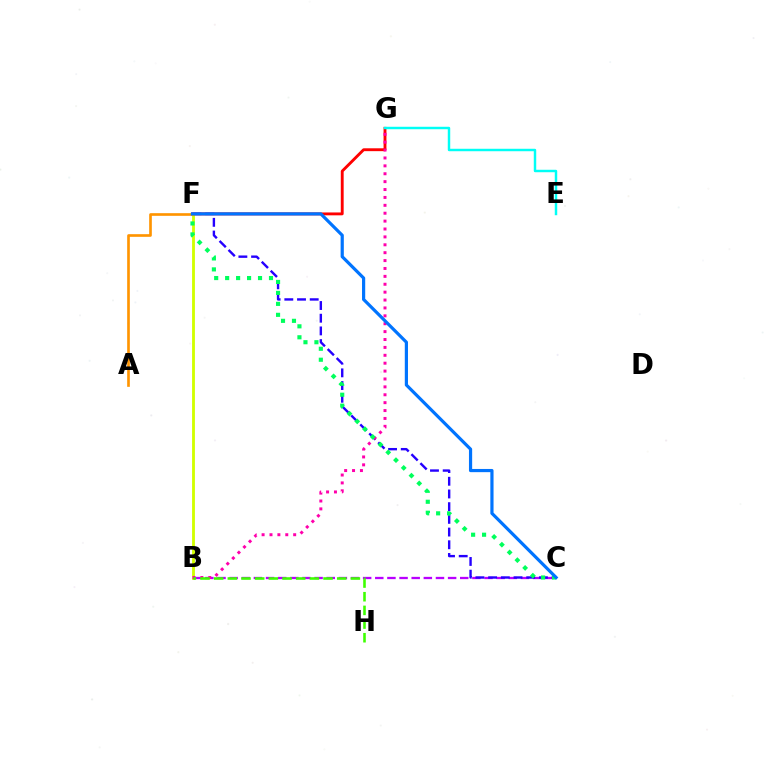{('F', 'G'): [{'color': '#ff0000', 'line_style': 'solid', 'thickness': 2.07}], ('B', 'F'): [{'color': '#d1ff00', 'line_style': 'solid', 'thickness': 2.05}], ('B', 'C'): [{'color': '#b900ff', 'line_style': 'dashed', 'thickness': 1.65}], ('C', 'F'): [{'color': '#2500ff', 'line_style': 'dashed', 'thickness': 1.73}, {'color': '#00ff5c', 'line_style': 'dotted', 'thickness': 2.98}, {'color': '#0074ff', 'line_style': 'solid', 'thickness': 2.3}], ('A', 'F'): [{'color': '#ff9400', 'line_style': 'solid', 'thickness': 1.91}], ('B', 'G'): [{'color': '#ff00ac', 'line_style': 'dotted', 'thickness': 2.14}], ('B', 'H'): [{'color': '#3dff00', 'line_style': 'dashed', 'thickness': 1.86}], ('E', 'G'): [{'color': '#00fff6', 'line_style': 'solid', 'thickness': 1.76}]}